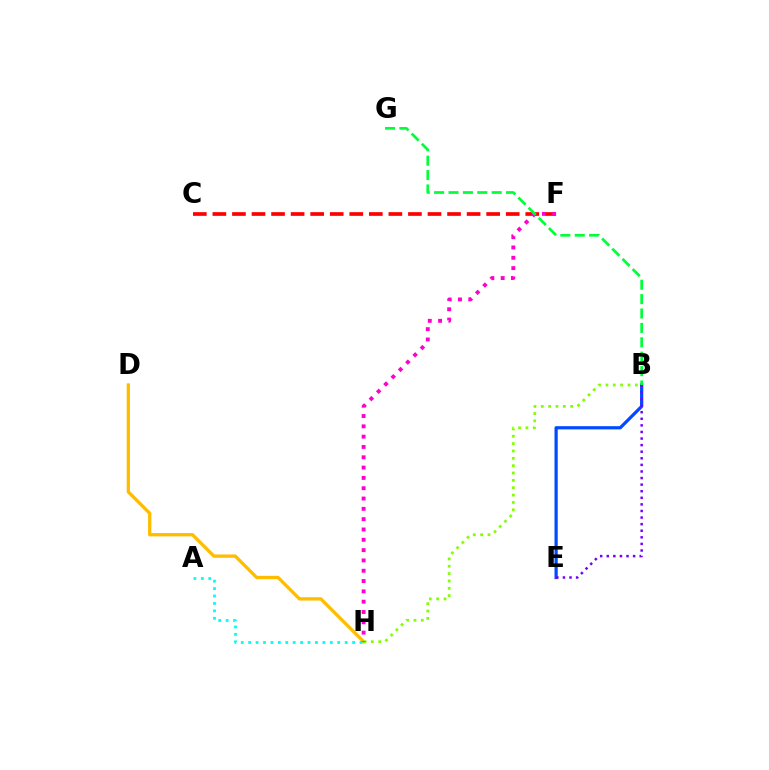{('D', 'H'): [{'color': '#ffbd00', 'line_style': 'solid', 'thickness': 2.39}], ('B', 'E'): [{'color': '#004bff', 'line_style': 'solid', 'thickness': 2.32}, {'color': '#7200ff', 'line_style': 'dotted', 'thickness': 1.79}], ('B', 'H'): [{'color': '#84ff00', 'line_style': 'dotted', 'thickness': 2.0}], ('A', 'H'): [{'color': '#00fff6', 'line_style': 'dotted', 'thickness': 2.02}], ('C', 'F'): [{'color': '#ff0000', 'line_style': 'dashed', 'thickness': 2.66}], ('F', 'H'): [{'color': '#ff00cf', 'line_style': 'dotted', 'thickness': 2.8}], ('B', 'G'): [{'color': '#00ff39', 'line_style': 'dashed', 'thickness': 1.96}]}